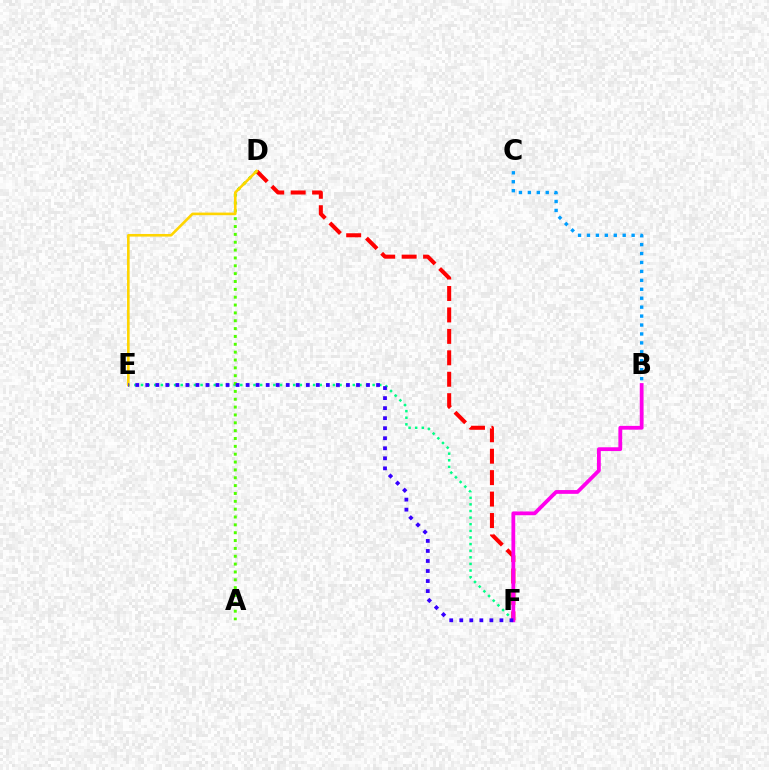{('E', 'F'): [{'color': '#00ff86', 'line_style': 'dotted', 'thickness': 1.8}, {'color': '#3700ff', 'line_style': 'dotted', 'thickness': 2.73}], ('D', 'F'): [{'color': '#ff0000', 'line_style': 'dashed', 'thickness': 2.91}], ('A', 'D'): [{'color': '#4fff00', 'line_style': 'dotted', 'thickness': 2.13}], ('B', 'F'): [{'color': '#ff00ed', 'line_style': 'solid', 'thickness': 2.73}], ('D', 'E'): [{'color': '#ffd500', 'line_style': 'solid', 'thickness': 1.88}], ('B', 'C'): [{'color': '#009eff', 'line_style': 'dotted', 'thickness': 2.43}]}